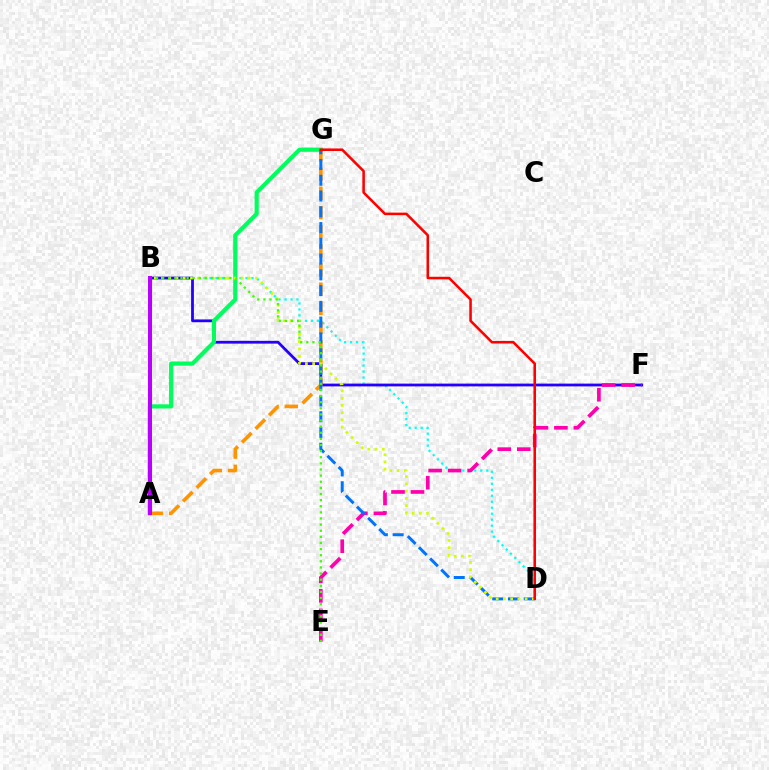{('B', 'D'): [{'color': '#00fff6', 'line_style': 'dotted', 'thickness': 1.63}, {'color': '#d1ff00', 'line_style': 'dotted', 'thickness': 1.96}], ('B', 'F'): [{'color': '#2500ff', 'line_style': 'solid', 'thickness': 2.01}], ('E', 'F'): [{'color': '#ff00ac', 'line_style': 'dashed', 'thickness': 2.65}], ('A', 'G'): [{'color': '#ff9400', 'line_style': 'dashed', 'thickness': 2.6}, {'color': '#00ff5c', 'line_style': 'solid', 'thickness': 3.0}], ('D', 'G'): [{'color': '#0074ff', 'line_style': 'dashed', 'thickness': 2.14}, {'color': '#ff0000', 'line_style': 'solid', 'thickness': 1.84}], ('B', 'E'): [{'color': '#3dff00', 'line_style': 'dotted', 'thickness': 1.66}], ('A', 'B'): [{'color': '#b900ff', 'line_style': 'solid', 'thickness': 2.91}]}